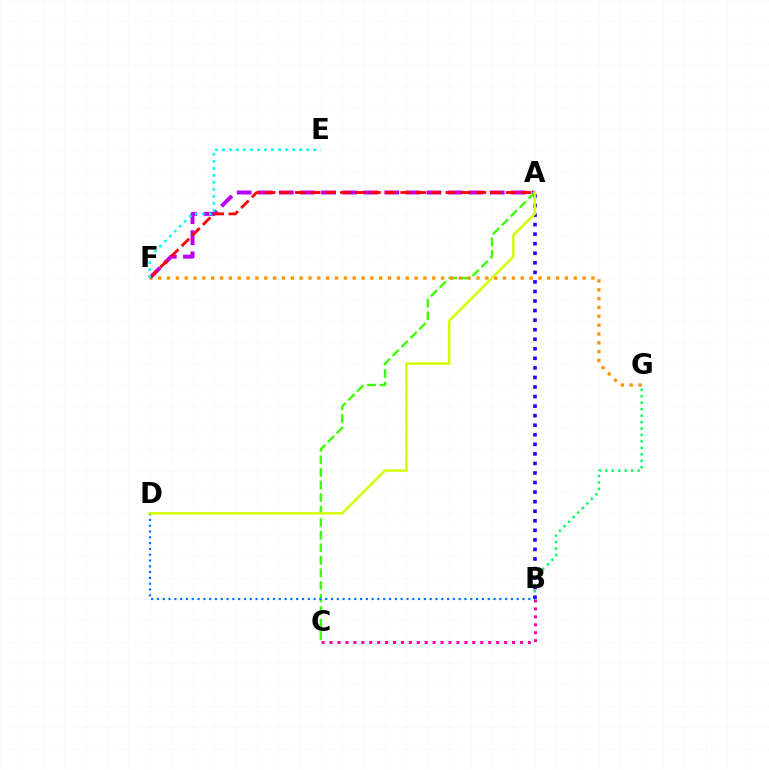{('B', 'G'): [{'color': '#00ff5c', 'line_style': 'dotted', 'thickness': 1.75}], ('A', 'F'): [{'color': '#b900ff', 'line_style': 'dashed', 'thickness': 2.86}, {'color': '#ff0000', 'line_style': 'dashed', 'thickness': 2.05}], ('A', 'C'): [{'color': '#3dff00', 'line_style': 'dashed', 'thickness': 1.71}], ('F', 'G'): [{'color': '#ff9400', 'line_style': 'dotted', 'thickness': 2.4}], ('A', 'B'): [{'color': '#2500ff', 'line_style': 'dotted', 'thickness': 2.6}], ('B', 'C'): [{'color': '#ff00ac', 'line_style': 'dotted', 'thickness': 2.16}], ('B', 'D'): [{'color': '#0074ff', 'line_style': 'dotted', 'thickness': 1.58}], ('E', 'F'): [{'color': '#00fff6', 'line_style': 'dotted', 'thickness': 1.91}], ('A', 'D'): [{'color': '#d1ff00', 'line_style': 'solid', 'thickness': 1.77}]}